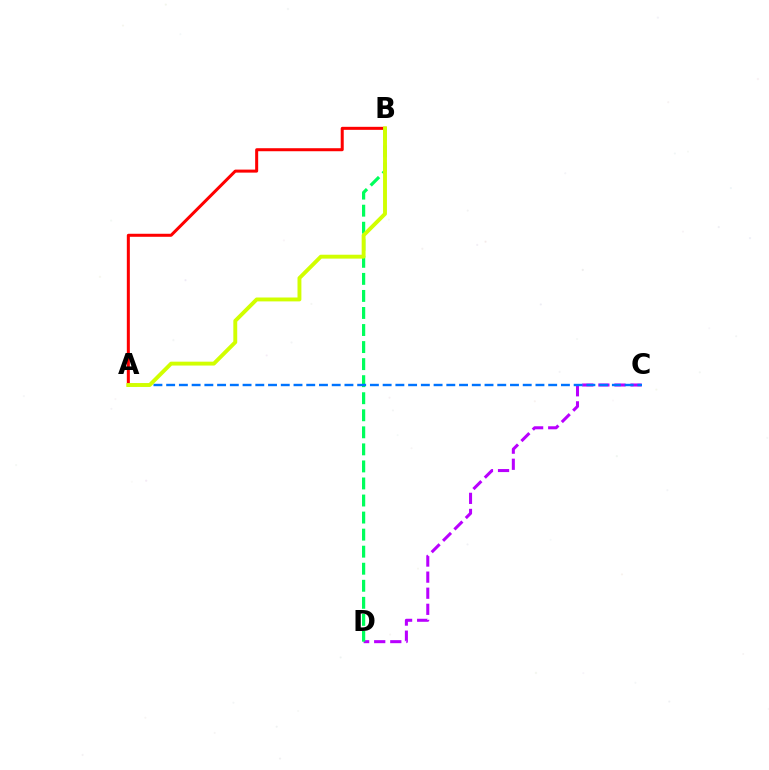{('C', 'D'): [{'color': '#b900ff', 'line_style': 'dashed', 'thickness': 2.18}], ('B', 'D'): [{'color': '#00ff5c', 'line_style': 'dashed', 'thickness': 2.32}], ('A', 'C'): [{'color': '#0074ff', 'line_style': 'dashed', 'thickness': 1.73}], ('A', 'B'): [{'color': '#ff0000', 'line_style': 'solid', 'thickness': 2.17}, {'color': '#d1ff00', 'line_style': 'solid', 'thickness': 2.8}]}